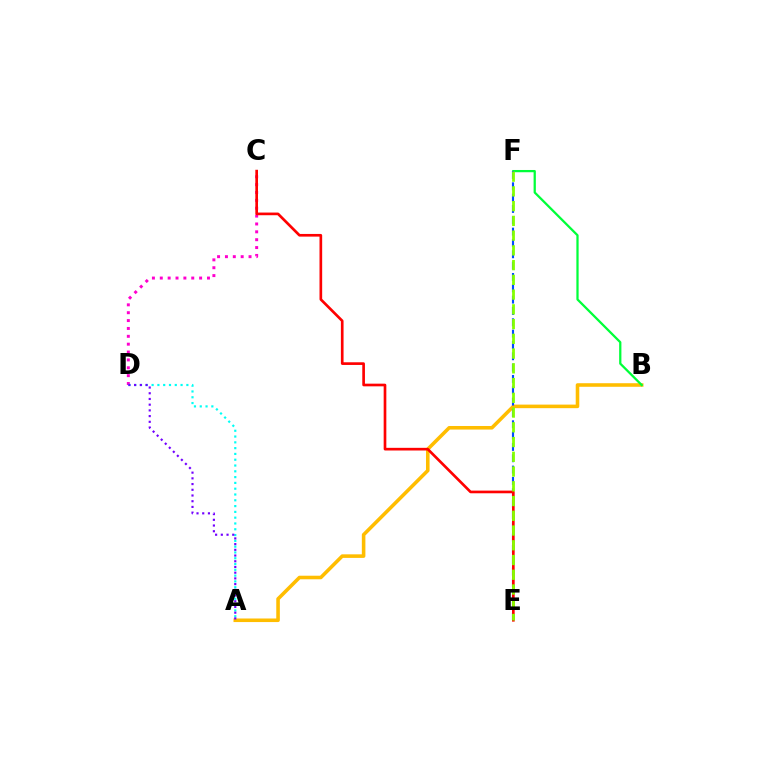{('A', 'B'): [{'color': '#ffbd00', 'line_style': 'solid', 'thickness': 2.57}], ('B', 'F'): [{'color': '#00ff39', 'line_style': 'solid', 'thickness': 1.63}], ('E', 'F'): [{'color': '#004bff', 'line_style': 'dashed', 'thickness': 1.54}, {'color': '#84ff00', 'line_style': 'dashed', 'thickness': 2.0}], ('C', 'D'): [{'color': '#ff00cf', 'line_style': 'dotted', 'thickness': 2.14}], ('A', 'D'): [{'color': '#00fff6', 'line_style': 'dotted', 'thickness': 1.57}, {'color': '#7200ff', 'line_style': 'dotted', 'thickness': 1.55}], ('C', 'E'): [{'color': '#ff0000', 'line_style': 'solid', 'thickness': 1.92}]}